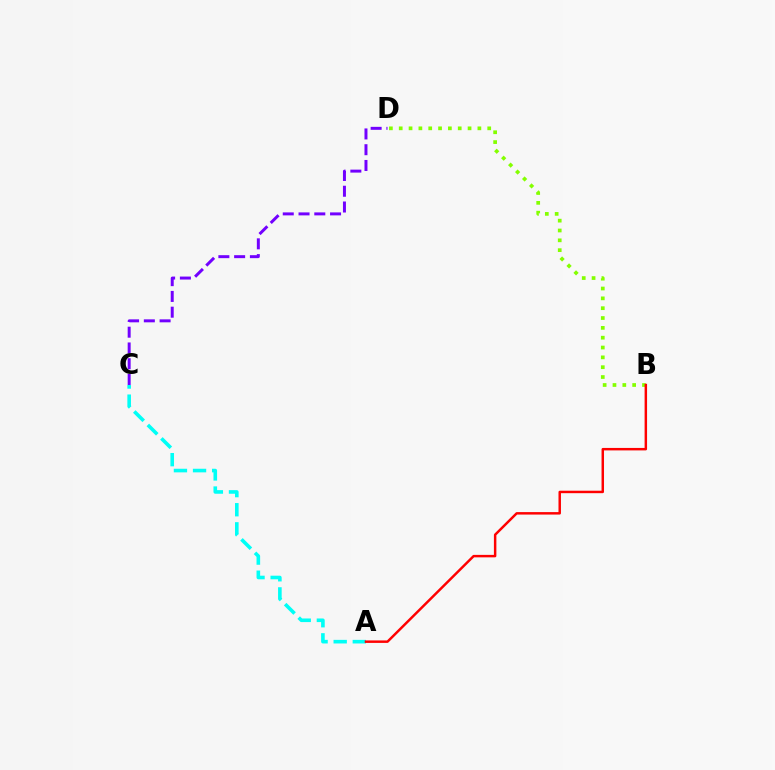{('B', 'D'): [{'color': '#84ff00', 'line_style': 'dotted', 'thickness': 2.67}], ('C', 'D'): [{'color': '#7200ff', 'line_style': 'dashed', 'thickness': 2.14}], ('A', 'C'): [{'color': '#00fff6', 'line_style': 'dashed', 'thickness': 2.6}], ('A', 'B'): [{'color': '#ff0000', 'line_style': 'solid', 'thickness': 1.78}]}